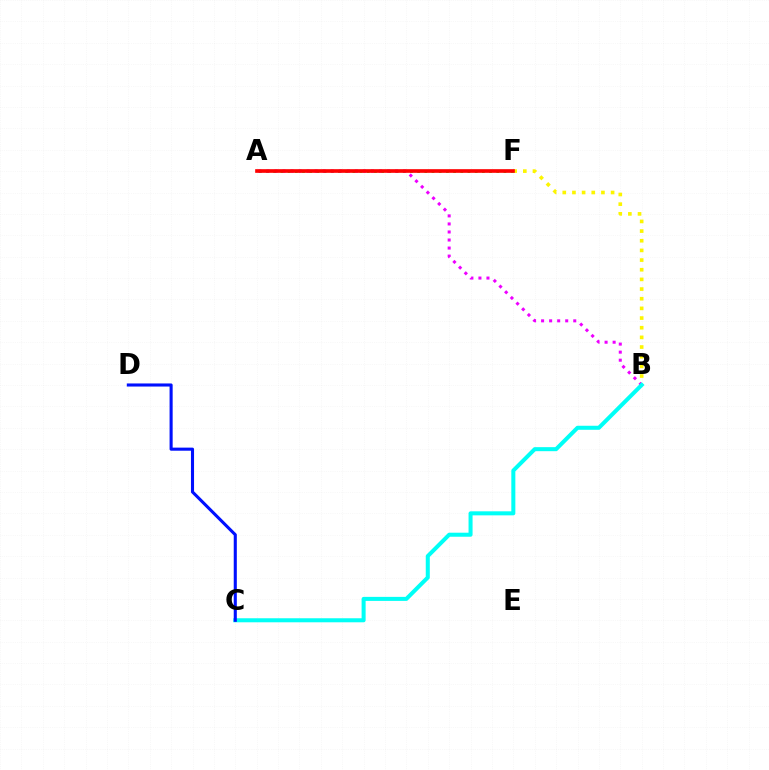{('B', 'F'): [{'color': '#fcf500', 'line_style': 'dotted', 'thickness': 2.63}], ('A', 'F'): [{'color': '#08ff00', 'line_style': 'dotted', 'thickness': 1.95}, {'color': '#ff0000', 'line_style': 'solid', 'thickness': 2.63}], ('A', 'B'): [{'color': '#ee00ff', 'line_style': 'dotted', 'thickness': 2.18}], ('B', 'C'): [{'color': '#00fff6', 'line_style': 'solid', 'thickness': 2.9}], ('C', 'D'): [{'color': '#0010ff', 'line_style': 'solid', 'thickness': 2.22}]}